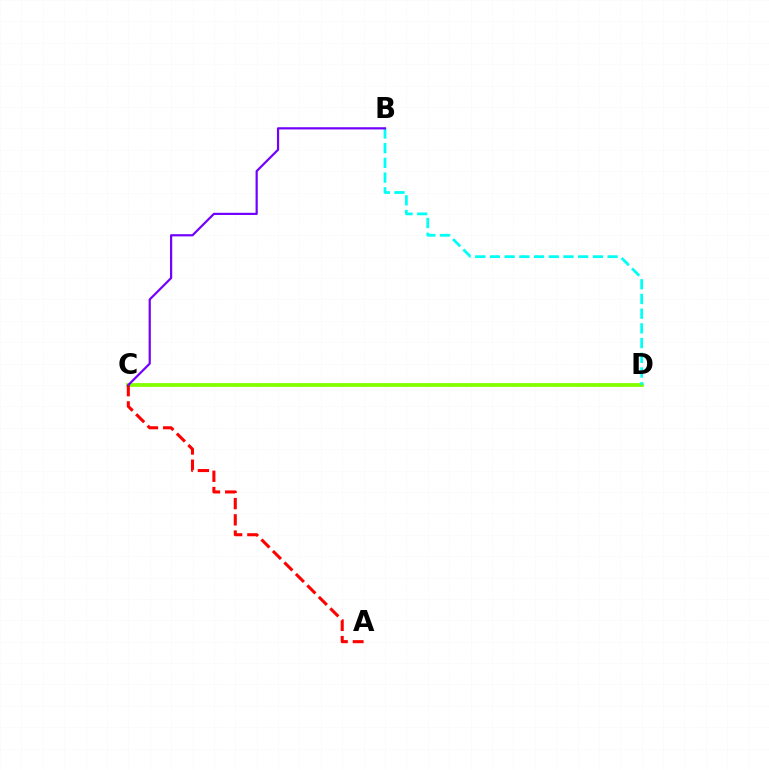{('C', 'D'): [{'color': '#84ff00', 'line_style': 'solid', 'thickness': 2.73}], ('A', 'C'): [{'color': '#ff0000', 'line_style': 'dashed', 'thickness': 2.21}], ('B', 'D'): [{'color': '#00fff6', 'line_style': 'dashed', 'thickness': 2.0}], ('B', 'C'): [{'color': '#7200ff', 'line_style': 'solid', 'thickness': 1.58}]}